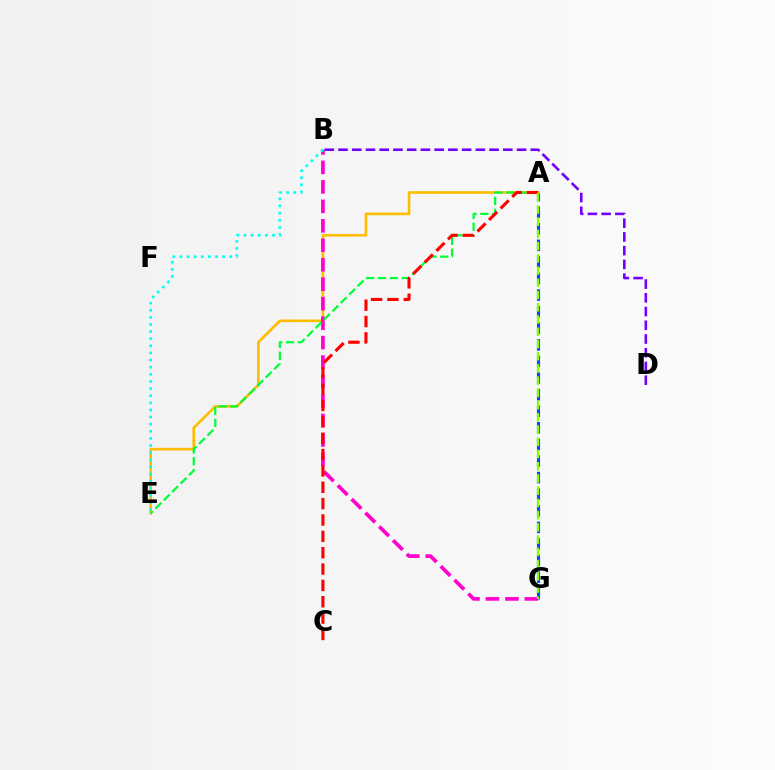{('A', 'E'): [{'color': '#ffbd00', 'line_style': 'solid', 'thickness': 1.9}, {'color': '#00ff39', 'line_style': 'dashed', 'thickness': 1.61}], ('B', 'G'): [{'color': '#ff00cf', 'line_style': 'dashed', 'thickness': 2.64}], ('A', 'G'): [{'color': '#004bff', 'line_style': 'dashed', 'thickness': 2.25}, {'color': '#84ff00', 'line_style': 'dashed', 'thickness': 1.66}], ('B', 'D'): [{'color': '#7200ff', 'line_style': 'dashed', 'thickness': 1.87}], ('A', 'C'): [{'color': '#ff0000', 'line_style': 'dashed', 'thickness': 2.22}], ('B', 'E'): [{'color': '#00fff6', 'line_style': 'dotted', 'thickness': 1.94}]}